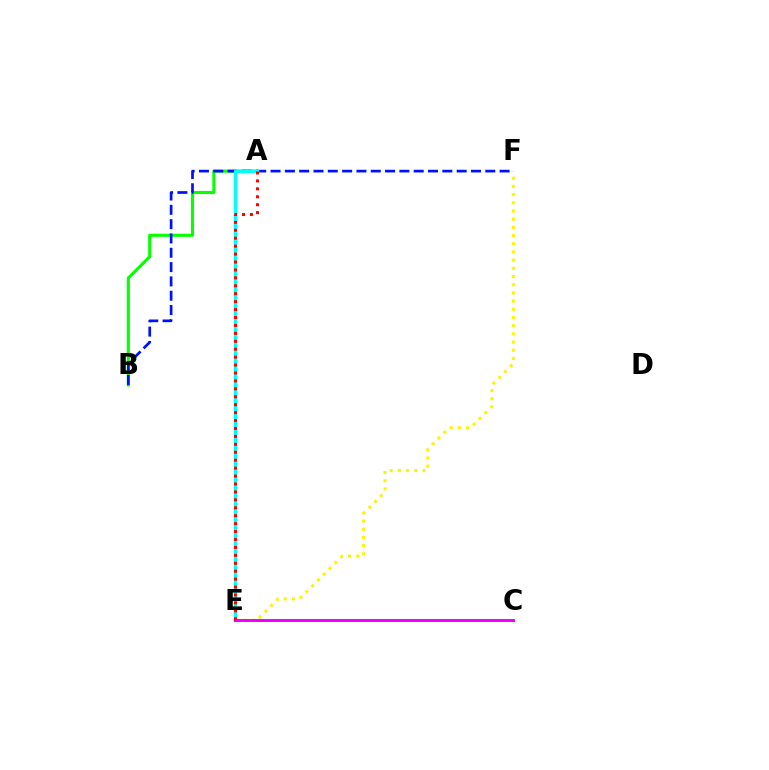{('A', 'B'): [{'color': '#08ff00', 'line_style': 'solid', 'thickness': 2.25}], ('B', 'F'): [{'color': '#0010ff', 'line_style': 'dashed', 'thickness': 1.94}], ('E', 'F'): [{'color': '#fcf500', 'line_style': 'dotted', 'thickness': 2.23}], ('A', 'E'): [{'color': '#00fff6', 'line_style': 'solid', 'thickness': 2.43}, {'color': '#ff0000', 'line_style': 'dotted', 'thickness': 2.15}], ('C', 'E'): [{'color': '#ee00ff', 'line_style': 'solid', 'thickness': 2.13}]}